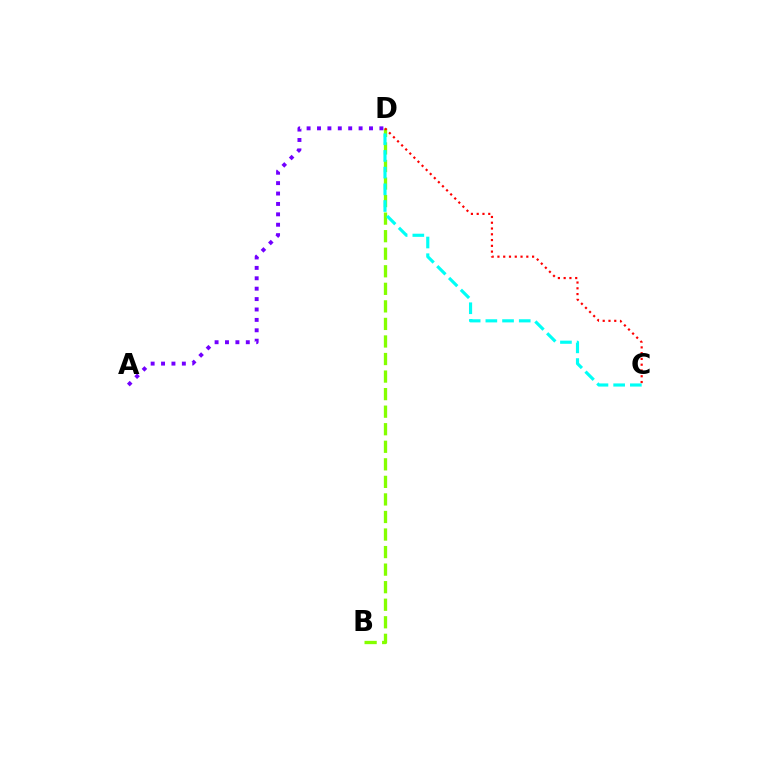{('B', 'D'): [{'color': '#84ff00', 'line_style': 'dashed', 'thickness': 2.38}], ('A', 'D'): [{'color': '#7200ff', 'line_style': 'dotted', 'thickness': 2.83}], ('C', 'D'): [{'color': '#00fff6', 'line_style': 'dashed', 'thickness': 2.27}, {'color': '#ff0000', 'line_style': 'dotted', 'thickness': 1.57}]}